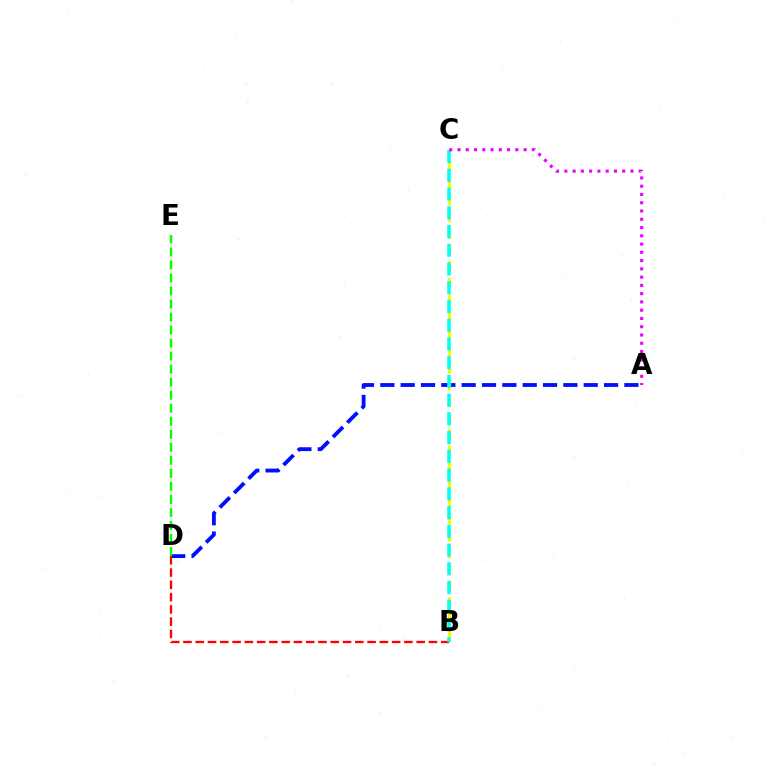{('A', 'D'): [{'color': '#0010ff', 'line_style': 'dashed', 'thickness': 2.76}], ('B', 'C'): [{'color': '#fcf500', 'line_style': 'dashed', 'thickness': 2.28}, {'color': '#00fff6', 'line_style': 'dashed', 'thickness': 2.55}], ('B', 'D'): [{'color': '#ff0000', 'line_style': 'dashed', 'thickness': 1.67}], ('D', 'E'): [{'color': '#08ff00', 'line_style': 'dashed', 'thickness': 1.77}], ('A', 'C'): [{'color': '#ee00ff', 'line_style': 'dotted', 'thickness': 2.25}]}